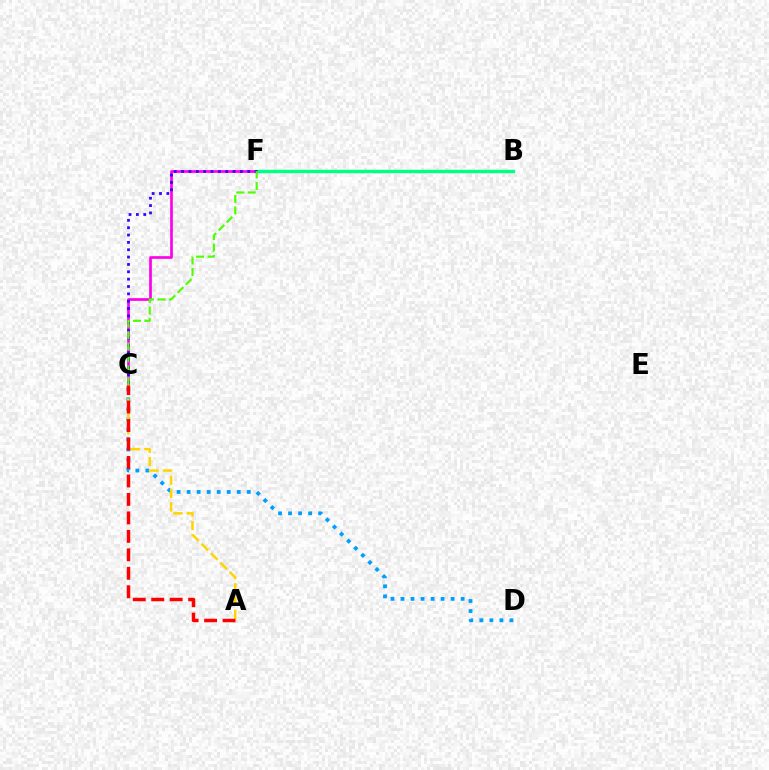{('B', 'C'): [{'color': '#ff00ed', 'line_style': 'solid', 'thickness': 1.95}], ('B', 'F'): [{'color': '#00ff86', 'line_style': 'solid', 'thickness': 2.43}], ('C', 'D'): [{'color': '#009eff', 'line_style': 'dotted', 'thickness': 2.72}], ('A', 'C'): [{'color': '#ffd500', 'line_style': 'dashed', 'thickness': 1.81}, {'color': '#ff0000', 'line_style': 'dashed', 'thickness': 2.51}], ('C', 'F'): [{'color': '#3700ff', 'line_style': 'dotted', 'thickness': 2.0}, {'color': '#4fff00', 'line_style': 'dashed', 'thickness': 1.56}]}